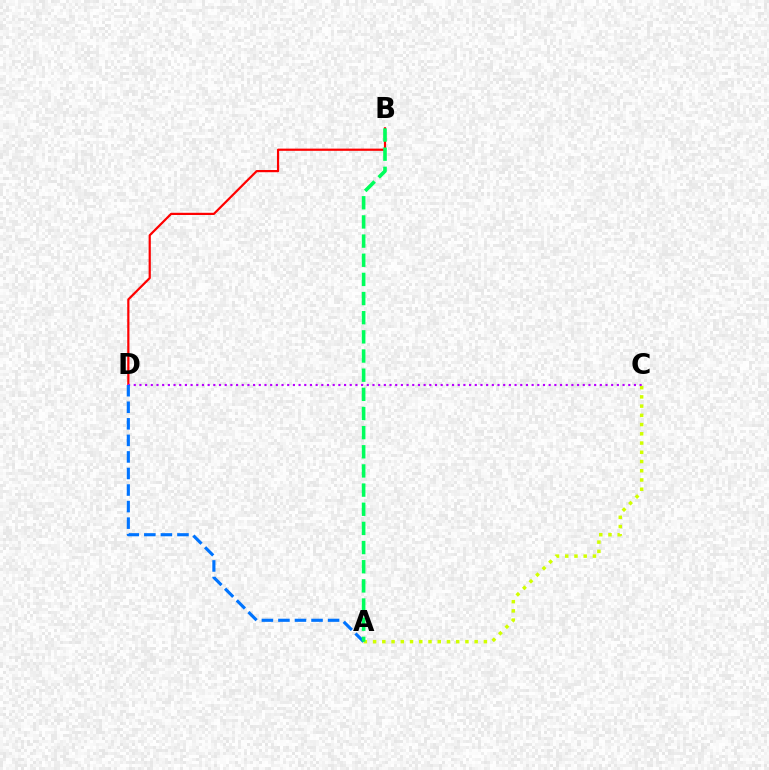{('A', 'C'): [{'color': '#d1ff00', 'line_style': 'dotted', 'thickness': 2.51}], ('B', 'D'): [{'color': '#ff0000', 'line_style': 'solid', 'thickness': 1.59}], ('C', 'D'): [{'color': '#b900ff', 'line_style': 'dotted', 'thickness': 1.54}], ('A', 'D'): [{'color': '#0074ff', 'line_style': 'dashed', 'thickness': 2.25}], ('A', 'B'): [{'color': '#00ff5c', 'line_style': 'dashed', 'thickness': 2.6}]}